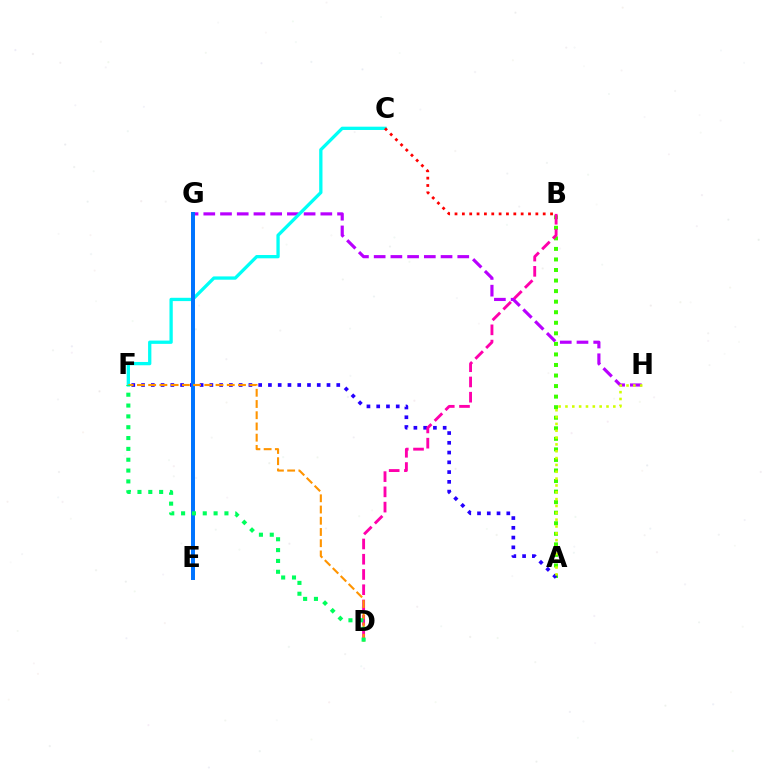{('G', 'H'): [{'color': '#b900ff', 'line_style': 'dashed', 'thickness': 2.27}], ('A', 'B'): [{'color': '#3dff00', 'line_style': 'dotted', 'thickness': 2.87}], ('A', 'F'): [{'color': '#2500ff', 'line_style': 'dotted', 'thickness': 2.65}], ('B', 'D'): [{'color': '#ff00ac', 'line_style': 'dashed', 'thickness': 2.07}], ('C', 'F'): [{'color': '#00fff6', 'line_style': 'solid', 'thickness': 2.37}], ('E', 'G'): [{'color': '#0074ff', 'line_style': 'solid', 'thickness': 2.87}], ('A', 'H'): [{'color': '#d1ff00', 'line_style': 'dotted', 'thickness': 1.86}], ('B', 'C'): [{'color': '#ff0000', 'line_style': 'dotted', 'thickness': 2.0}], ('D', 'F'): [{'color': '#ff9400', 'line_style': 'dashed', 'thickness': 1.53}, {'color': '#00ff5c', 'line_style': 'dotted', 'thickness': 2.94}]}